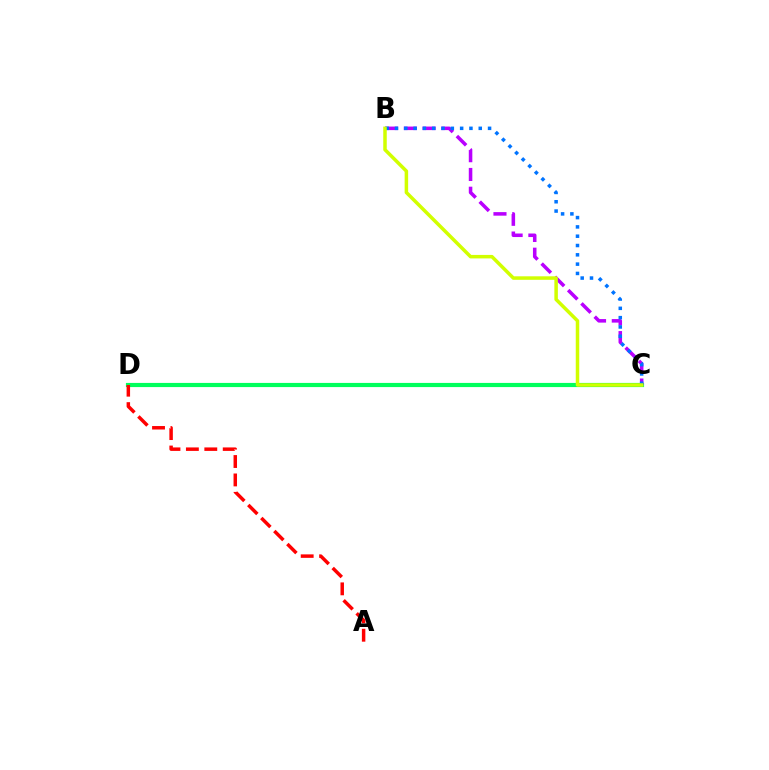{('C', 'D'): [{'color': '#00ff5c', 'line_style': 'solid', 'thickness': 3.0}], ('B', 'C'): [{'color': '#b900ff', 'line_style': 'dashed', 'thickness': 2.55}, {'color': '#0074ff', 'line_style': 'dotted', 'thickness': 2.53}, {'color': '#d1ff00', 'line_style': 'solid', 'thickness': 2.52}], ('A', 'D'): [{'color': '#ff0000', 'line_style': 'dashed', 'thickness': 2.5}]}